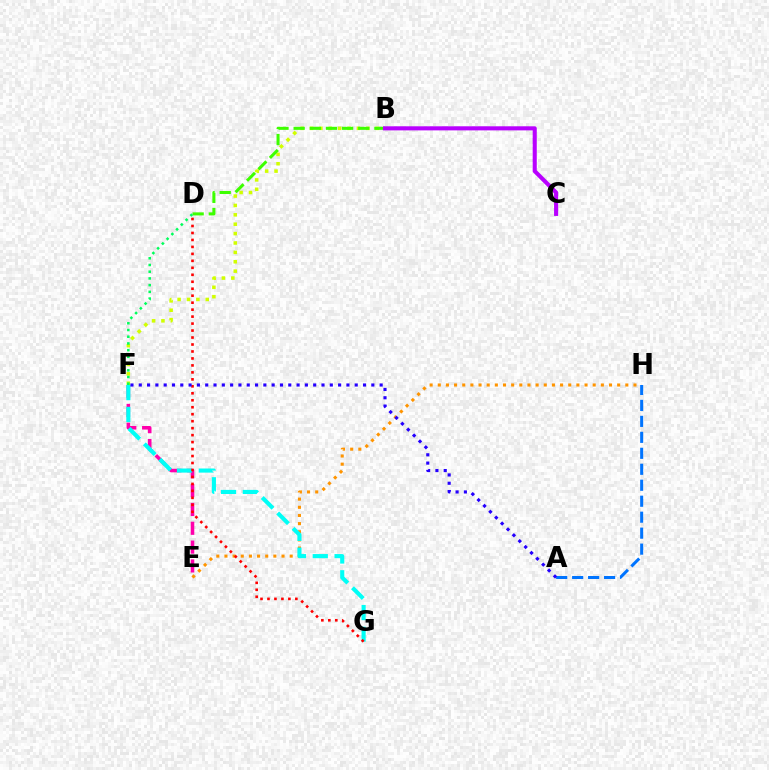{('E', 'F'): [{'color': '#ff00ac', 'line_style': 'dashed', 'thickness': 2.56}], ('E', 'H'): [{'color': '#ff9400', 'line_style': 'dotted', 'thickness': 2.22}], ('A', 'H'): [{'color': '#0074ff', 'line_style': 'dashed', 'thickness': 2.17}], ('F', 'G'): [{'color': '#00fff6', 'line_style': 'dashed', 'thickness': 2.96}], ('B', 'F'): [{'color': '#d1ff00', 'line_style': 'dotted', 'thickness': 2.55}], ('B', 'D'): [{'color': '#3dff00', 'line_style': 'dashed', 'thickness': 2.19}], ('D', 'F'): [{'color': '#00ff5c', 'line_style': 'dotted', 'thickness': 1.82}], ('D', 'G'): [{'color': '#ff0000', 'line_style': 'dotted', 'thickness': 1.89}], ('A', 'F'): [{'color': '#2500ff', 'line_style': 'dotted', 'thickness': 2.26}], ('B', 'C'): [{'color': '#b900ff', 'line_style': 'solid', 'thickness': 2.94}]}